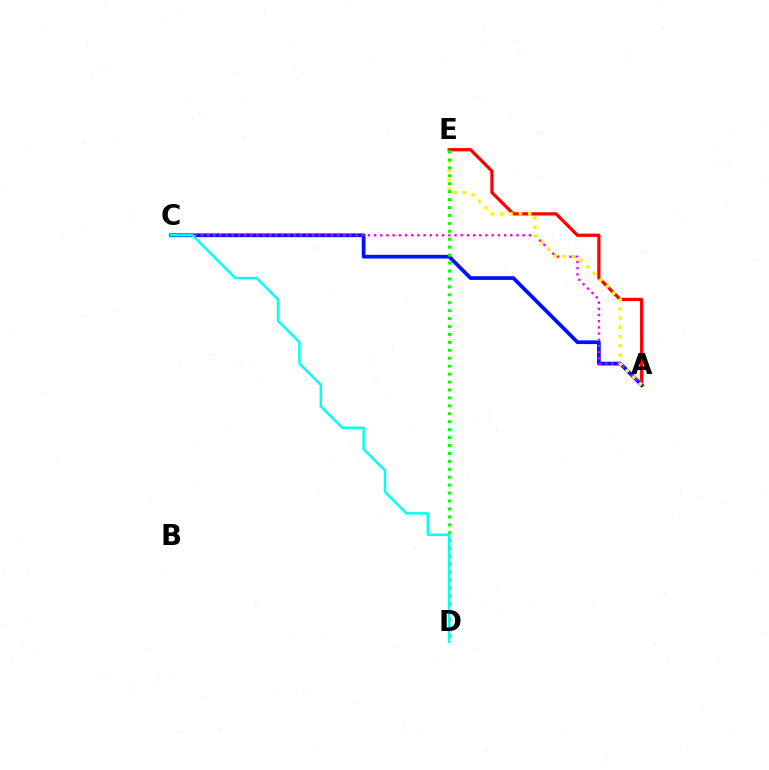{('A', 'E'): [{'color': '#ff0000', 'line_style': 'solid', 'thickness': 2.33}, {'color': '#fcf500', 'line_style': 'dotted', 'thickness': 2.51}], ('A', 'C'): [{'color': '#0010ff', 'line_style': 'solid', 'thickness': 2.68}, {'color': '#ee00ff', 'line_style': 'dotted', 'thickness': 1.68}], ('D', 'E'): [{'color': '#08ff00', 'line_style': 'dotted', 'thickness': 2.16}], ('C', 'D'): [{'color': '#00fff6', 'line_style': 'solid', 'thickness': 1.77}]}